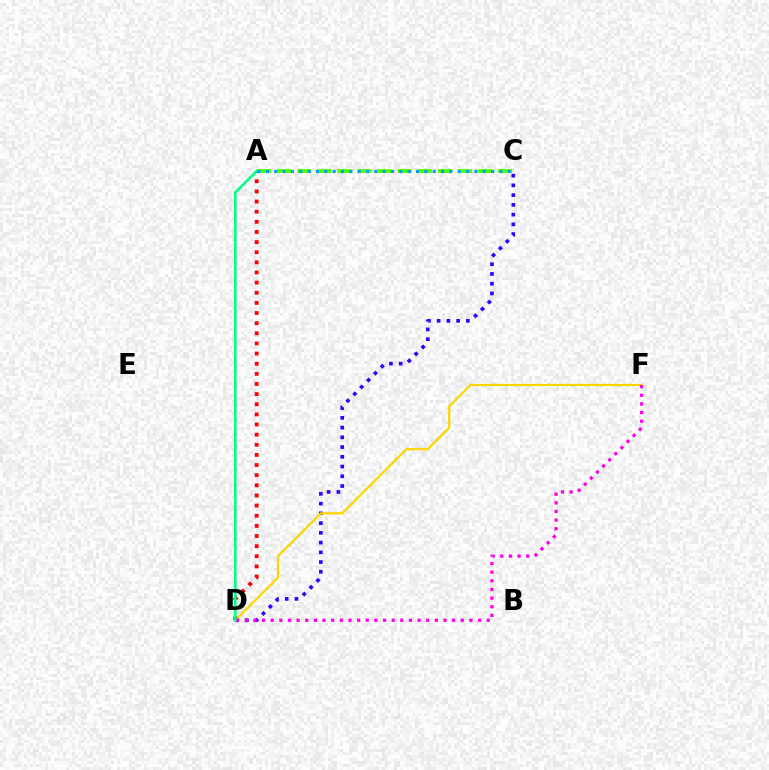{('C', 'D'): [{'color': '#3700ff', 'line_style': 'dotted', 'thickness': 2.65}], ('A', 'C'): [{'color': '#4fff00', 'line_style': 'dashed', 'thickness': 2.73}, {'color': '#009eff', 'line_style': 'dotted', 'thickness': 2.27}], ('D', 'F'): [{'color': '#ffd500', 'line_style': 'solid', 'thickness': 1.61}, {'color': '#ff00ed', 'line_style': 'dotted', 'thickness': 2.35}], ('A', 'D'): [{'color': '#ff0000', 'line_style': 'dotted', 'thickness': 2.75}, {'color': '#00ff86', 'line_style': 'solid', 'thickness': 1.88}]}